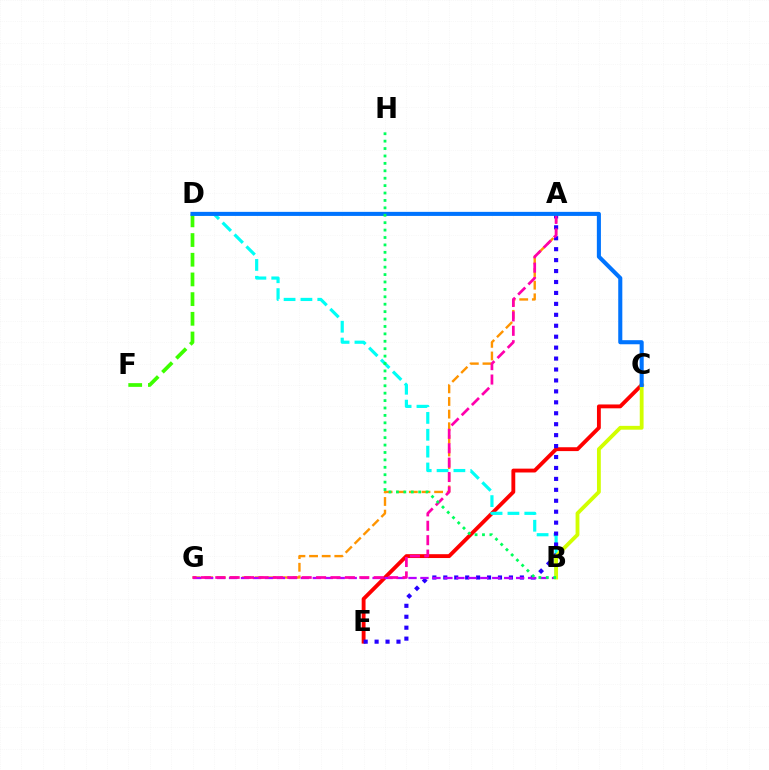{('C', 'E'): [{'color': '#ff0000', 'line_style': 'solid', 'thickness': 2.77}], ('B', 'D'): [{'color': '#00fff6', 'line_style': 'dashed', 'thickness': 2.29}], ('A', 'G'): [{'color': '#ff9400', 'line_style': 'dashed', 'thickness': 1.72}, {'color': '#ff00ac', 'line_style': 'dashed', 'thickness': 1.96}], ('A', 'E'): [{'color': '#2500ff', 'line_style': 'dotted', 'thickness': 2.97}], ('B', 'G'): [{'color': '#b900ff', 'line_style': 'dashed', 'thickness': 1.63}], ('B', 'C'): [{'color': '#d1ff00', 'line_style': 'solid', 'thickness': 2.76}], ('D', 'F'): [{'color': '#3dff00', 'line_style': 'dashed', 'thickness': 2.67}], ('C', 'D'): [{'color': '#0074ff', 'line_style': 'solid', 'thickness': 2.93}], ('B', 'H'): [{'color': '#00ff5c', 'line_style': 'dotted', 'thickness': 2.01}]}